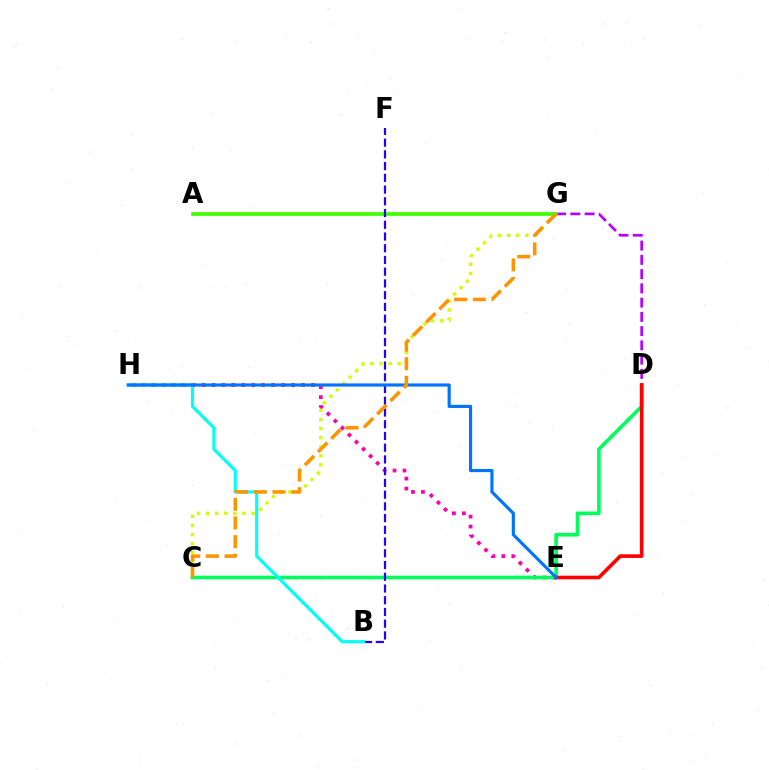{('E', 'H'): [{'color': '#ff00ac', 'line_style': 'dotted', 'thickness': 2.71}, {'color': '#0074ff', 'line_style': 'solid', 'thickness': 2.27}], ('D', 'G'): [{'color': '#b900ff', 'line_style': 'dashed', 'thickness': 1.94}], ('C', 'G'): [{'color': '#d1ff00', 'line_style': 'dotted', 'thickness': 2.47}, {'color': '#ff9400', 'line_style': 'dashed', 'thickness': 2.54}], ('C', 'D'): [{'color': '#00ff5c', 'line_style': 'solid', 'thickness': 2.63}], ('A', 'G'): [{'color': '#3dff00', 'line_style': 'solid', 'thickness': 2.64}], ('D', 'E'): [{'color': '#ff0000', 'line_style': 'solid', 'thickness': 2.6}], ('B', 'F'): [{'color': '#2500ff', 'line_style': 'dashed', 'thickness': 1.59}], ('B', 'H'): [{'color': '#00fff6', 'line_style': 'solid', 'thickness': 2.27}]}